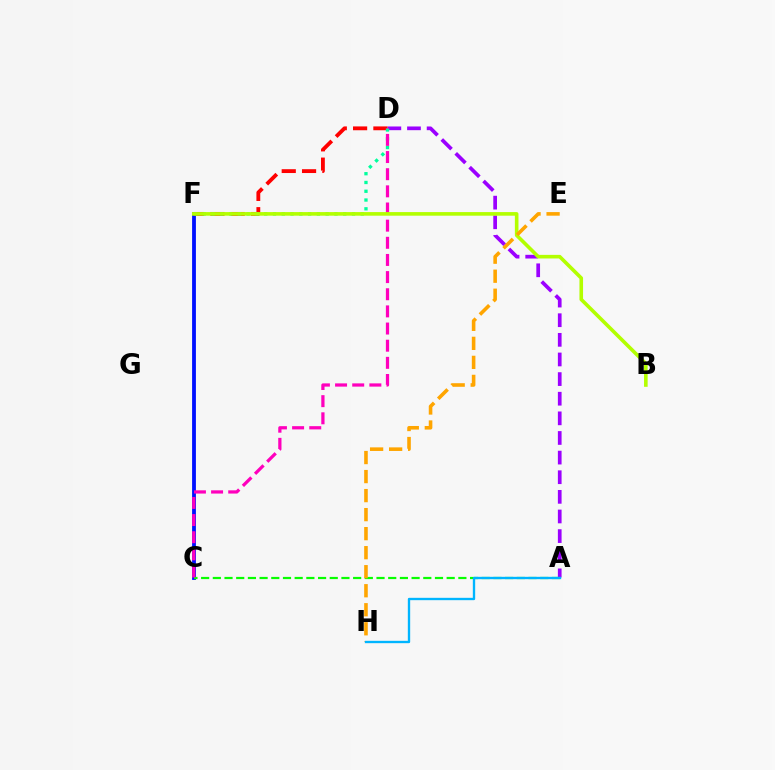{('A', 'D'): [{'color': '#9b00ff', 'line_style': 'dashed', 'thickness': 2.67}], ('C', 'F'): [{'color': '#0010ff', 'line_style': 'solid', 'thickness': 2.75}], ('D', 'F'): [{'color': '#ff0000', 'line_style': 'dashed', 'thickness': 2.76}, {'color': '#00ff9d', 'line_style': 'dotted', 'thickness': 2.38}], ('A', 'C'): [{'color': '#08ff00', 'line_style': 'dashed', 'thickness': 1.59}], ('C', 'D'): [{'color': '#ff00bd', 'line_style': 'dashed', 'thickness': 2.33}], ('B', 'F'): [{'color': '#b3ff00', 'line_style': 'solid', 'thickness': 2.6}], ('E', 'H'): [{'color': '#ffa500', 'line_style': 'dashed', 'thickness': 2.58}], ('A', 'H'): [{'color': '#00b5ff', 'line_style': 'solid', 'thickness': 1.69}]}